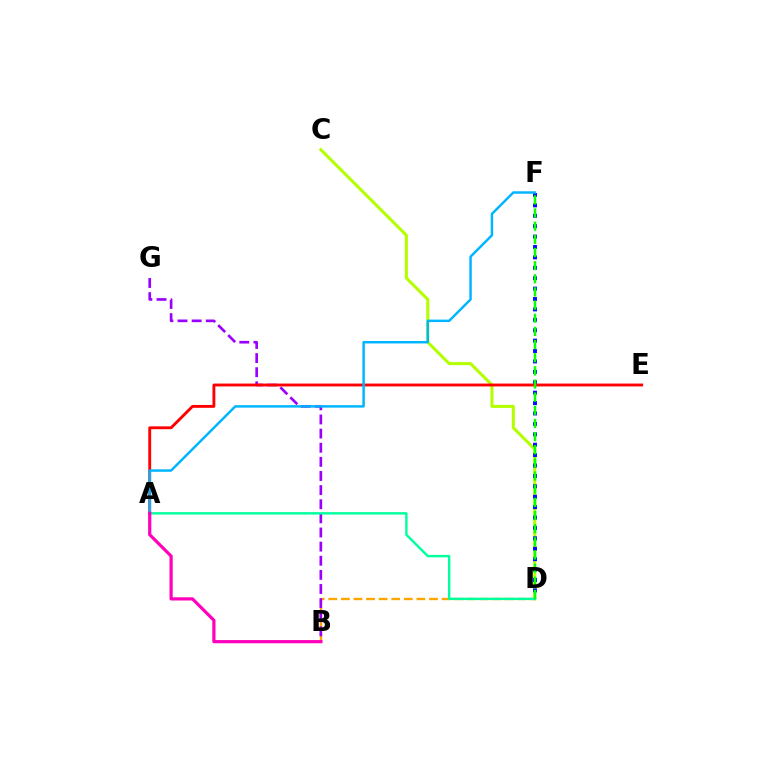{('B', 'D'): [{'color': '#ffa500', 'line_style': 'dashed', 'thickness': 1.71}], ('B', 'G'): [{'color': '#9b00ff', 'line_style': 'dashed', 'thickness': 1.92}], ('C', 'D'): [{'color': '#b3ff00', 'line_style': 'solid', 'thickness': 2.19}], ('D', 'F'): [{'color': '#0010ff', 'line_style': 'dotted', 'thickness': 2.83}, {'color': '#08ff00', 'line_style': 'dashed', 'thickness': 1.79}], ('A', 'E'): [{'color': '#ff0000', 'line_style': 'solid', 'thickness': 2.06}], ('A', 'D'): [{'color': '#00ff9d', 'line_style': 'solid', 'thickness': 1.73}], ('A', 'F'): [{'color': '#00b5ff', 'line_style': 'solid', 'thickness': 1.77}], ('A', 'B'): [{'color': '#ff00bd', 'line_style': 'solid', 'thickness': 2.3}]}